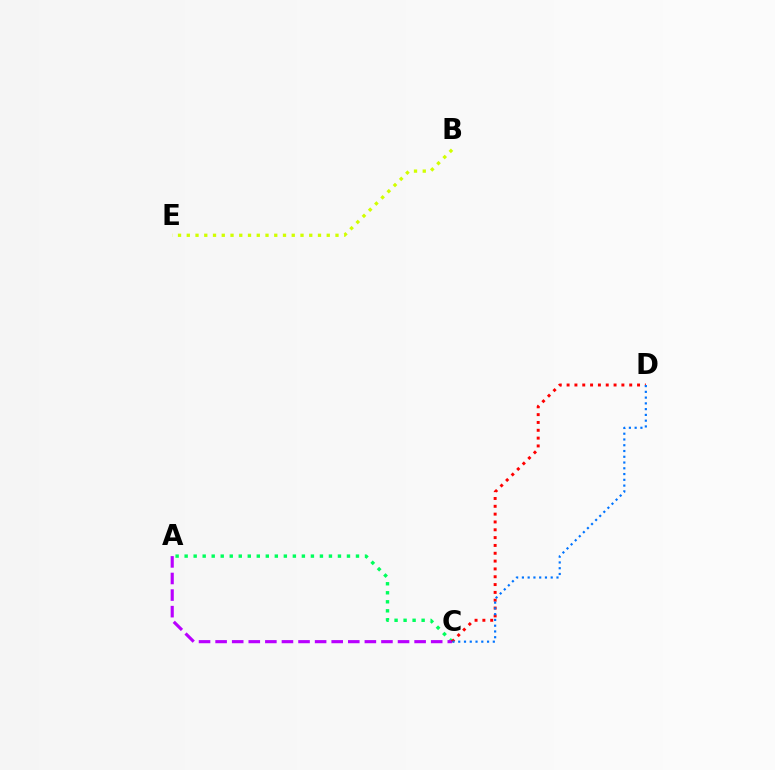{('A', 'C'): [{'color': '#00ff5c', 'line_style': 'dotted', 'thickness': 2.45}, {'color': '#b900ff', 'line_style': 'dashed', 'thickness': 2.25}], ('B', 'E'): [{'color': '#d1ff00', 'line_style': 'dotted', 'thickness': 2.38}], ('C', 'D'): [{'color': '#ff0000', 'line_style': 'dotted', 'thickness': 2.13}, {'color': '#0074ff', 'line_style': 'dotted', 'thickness': 1.57}]}